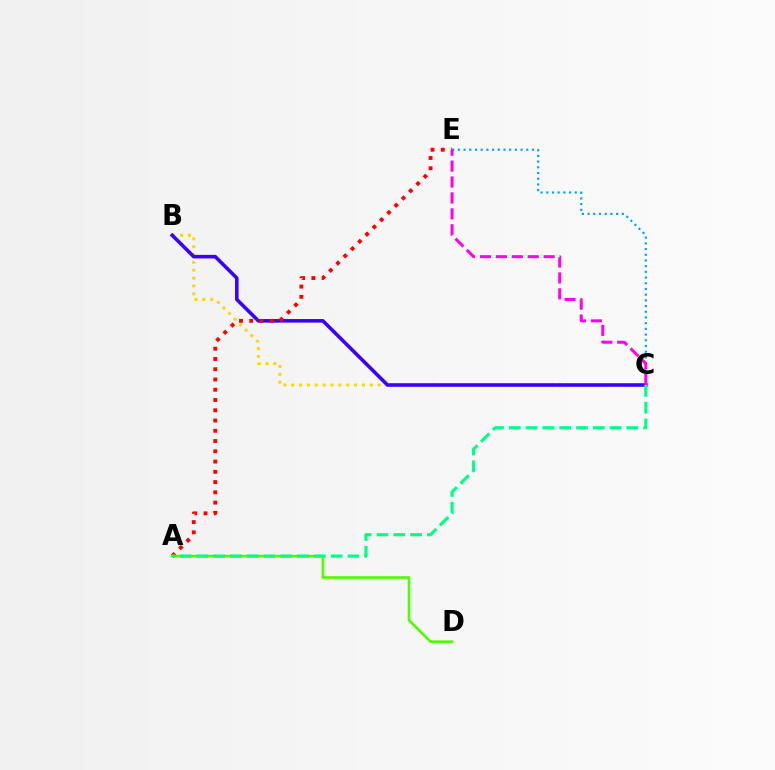{('B', 'C'): [{'color': '#ffd500', 'line_style': 'dotted', 'thickness': 2.14}, {'color': '#3700ff', 'line_style': 'solid', 'thickness': 2.57}], ('A', 'E'): [{'color': '#ff0000', 'line_style': 'dotted', 'thickness': 2.79}], ('A', 'D'): [{'color': '#4fff00', 'line_style': 'solid', 'thickness': 1.91}], ('A', 'C'): [{'color': '#00ff86', 'line_style': 'dashed', 'thickness': 2.28}], ('C', 'E'): [{'color': '#009eff', 'line_style': 'dotted', 'thickness': 1.55}, {'color': '#ff00ed', 'line_style': 'dashed', 'thickness': 2.16}]}